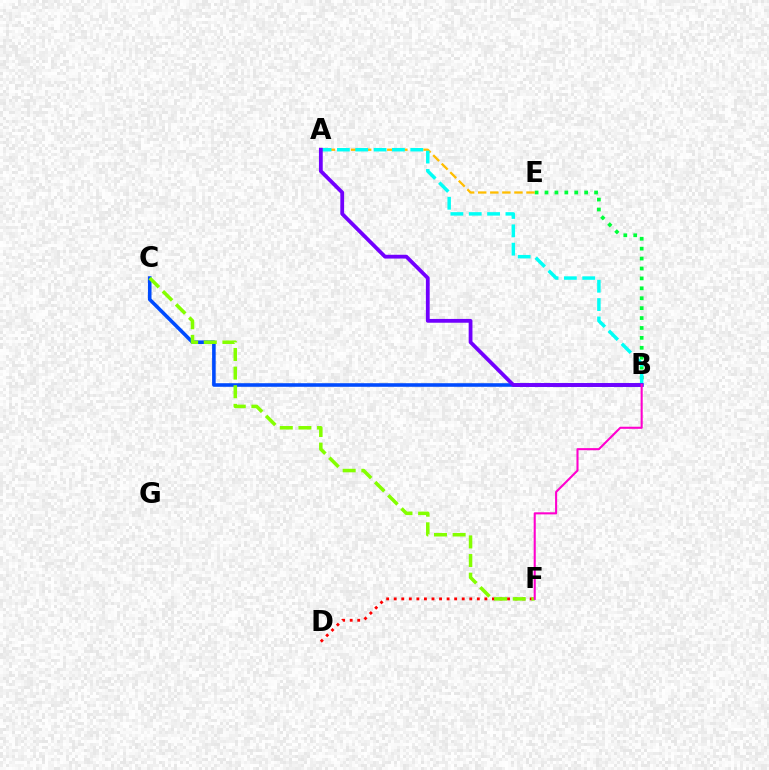{('D', 'F'): [{'color': '#ff0000', 'line_style': 'dotted', 'thickness': 2.05}], ('B', 'E'): [{'color': '#00ff39', 'line_style': 'dotted', 'thickness': 2.69}], ('A', 'E'): [{'color': '#ffbd00', 'line_style': 'dashed', 'thickness': 1.64}], ('B', 'C'): [{'color': '#004bff', 'line_style': 'solid', 'thickness': 2.58}], ('A', 'B'): [{'color': '#00fff6', 'line_style': 'dashed', 'thickness': 2.49}, {'color': '#7200ff', 'line_style': 'solid', 'thickness': 2.73}], ('C', 'F'): [{'color': '#84ff00', 'line_style': 'dashed', 'thickness': 2.53}], ('B', 'F'): [{'color': '#ff00cf', 'line_style': 'solid', 'thickness': 1.5}]}